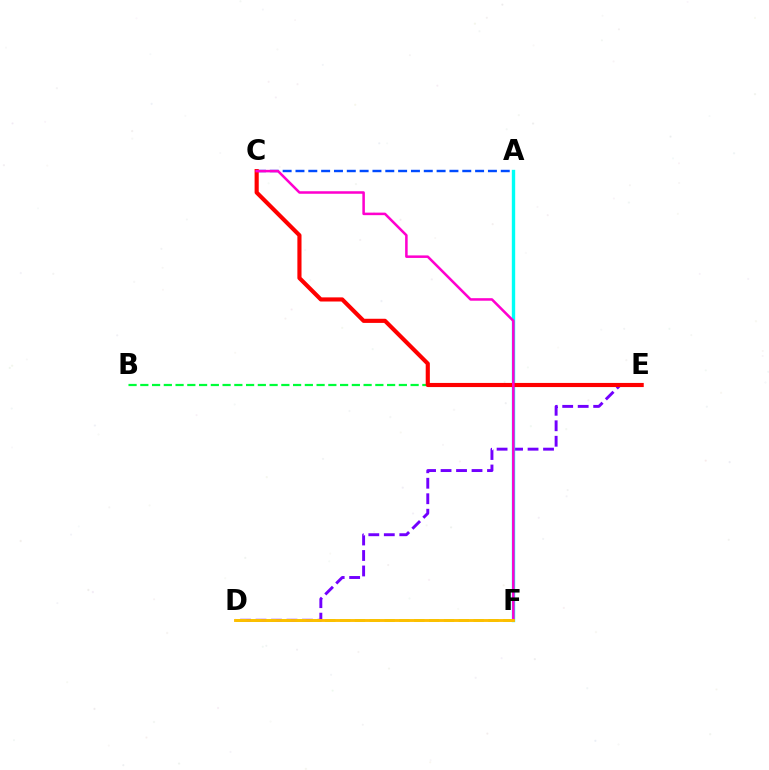{('D', 'E'): [{'color': '#7200ff', 'line_style': 'dashed', 'thickness': 2.1}], ('A', 'F'): [{'color': '#00fff6', 'line_style': 'solid', 'thickness': 2.42}], ('B', 'E'): [{'color': '#00ff39', 'line_style': 'dashed', 'thickness': 1.6}], ('A', 'C'): [{'color': '#004bff', 'line_style': 'dashed', 'thickness': 1.74}], ('C', 'E'): [{'color': '#ff0000', 'line_style': 'solid', 'thickness': 2.98}], ('C', 'F'): [{'color': '#ff00cf', 'line_style': 'solid', 'thickness': 1.82}], ('D', 'F'): [{'color': '#84ff00', 'line_style': 'dashed', 'thickness': 2.02}, {'color': '#ffbd00', 'line_style': 'solid', 'thickness': 2.07}]}